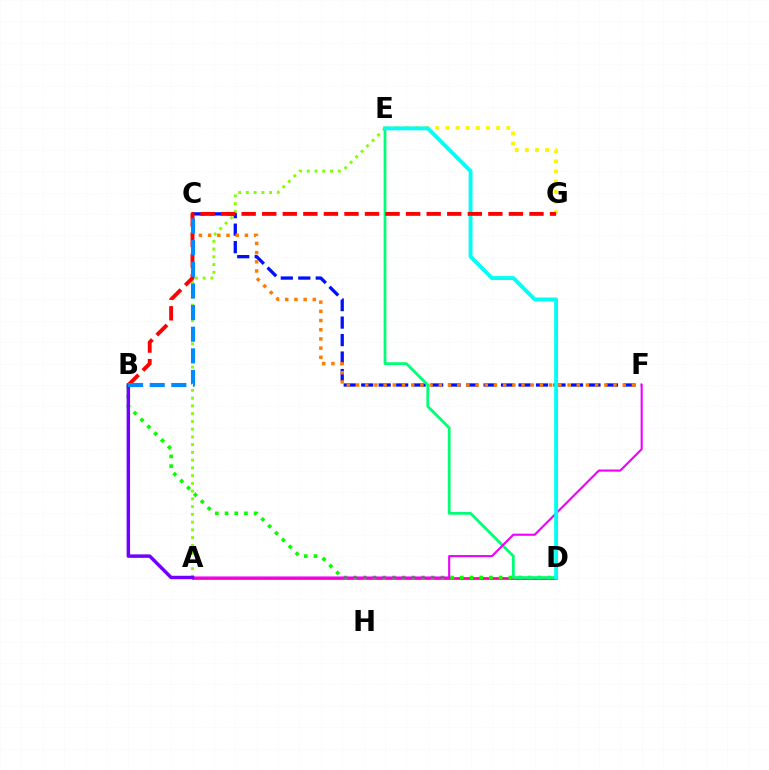{('E', 'G'): [{'color': '#fcf500', 'line_style': 'dotted', 'thickness': 2.76}], ('C', 'F'): [{'color': '#0010ff', 'line_style': 'dashed', 'thickness': 2.37}, {'color': '#ff7c00', 'line_style': 'dotted', 'thickness': 2.5}], ('A', 'D'): [{'color': '#ff0094', 'line_style': 'solid', 'thickness': 1.93}], ('B', 'D'): [{'color': '#08ff00', 'line_style': 'dotted', 'thickness': 2.64}], ('A', 'E'): [{'color': '#84ff00', 'line_style': 'dotted', 'thickness': 2.11}], ('D', 'E'): [{'color': '#00ff74', 'line_style': 'solid', 'thickness': 1.99}, {'color': '#00fff6', 'line_style': 'solid', 'thickness': 2.8}], ('A', 'F'): [{'color': '#ee00ff', 'line_style': 'solid', 'thickness': 1.52}], ('A', 'B'): [{'color': '#7200ff', 'line_style': 'solid', 'thickness': 2.49}], ('B', 'G'): [{'color': '#ff0000', 'line_style': 'dashed', 'thickness': 2.79}], ('B', 'C'): [{'color': '#008cff', 'line_style': 'dashed', 'thickness': 2.94}]}